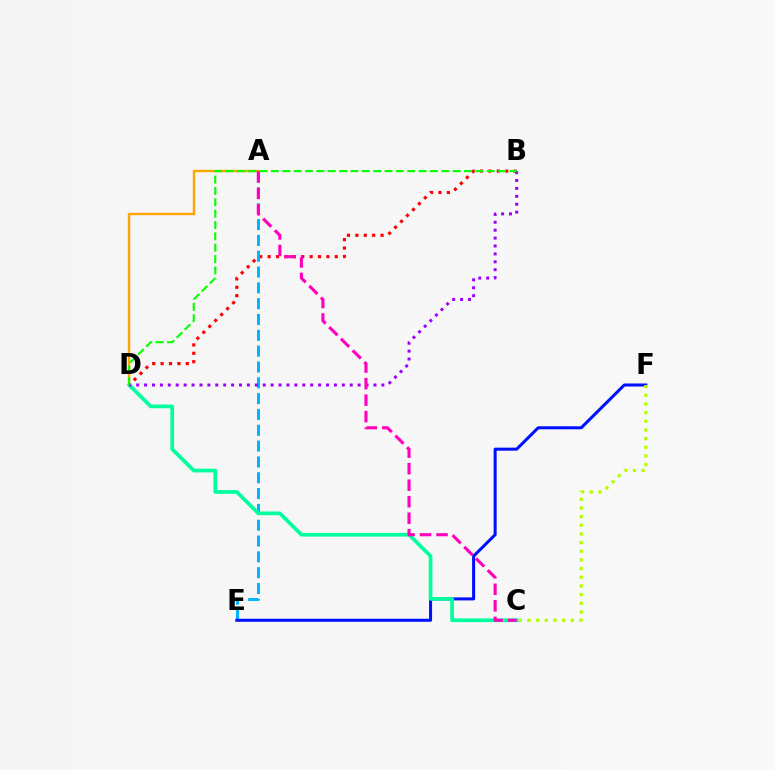{('B', 'D'): [{'color': '#ff0000', 'line_style': 'dotted', 'thickness': 2.28}, {'color': '#9b00ff', 'line_style': 'dotted', 'thickness': 2.15}, {'color': '#08ff00', 'line_style': 'dashed', 'thickness': 1.54}], ('A', 'E'): [{'color': '#00b5ff', 'line_style': 'dashed', 'thickness': 2.15}], ('E', 'F'): [{'color': '#0010ff', 'line_style': 'solid', 'thickness': 2.18}], ('A', 'D'): [{'color': '#ffa500', 'line_style': 'solid', 'thickness': 1.75}], ('C', 'F'): [{'color': '#b3ff00', 'line_style': 'dotted', 'thickness': 2.35}], ('C', 'D'): [{'color': '#00ff9d', 'line_style': 'solid', 'thickness': 2.66}], ('A', 'C'): [{'color': '#ff00bd', 'line_style': 'dashed', 'thickness': 2.24}]}